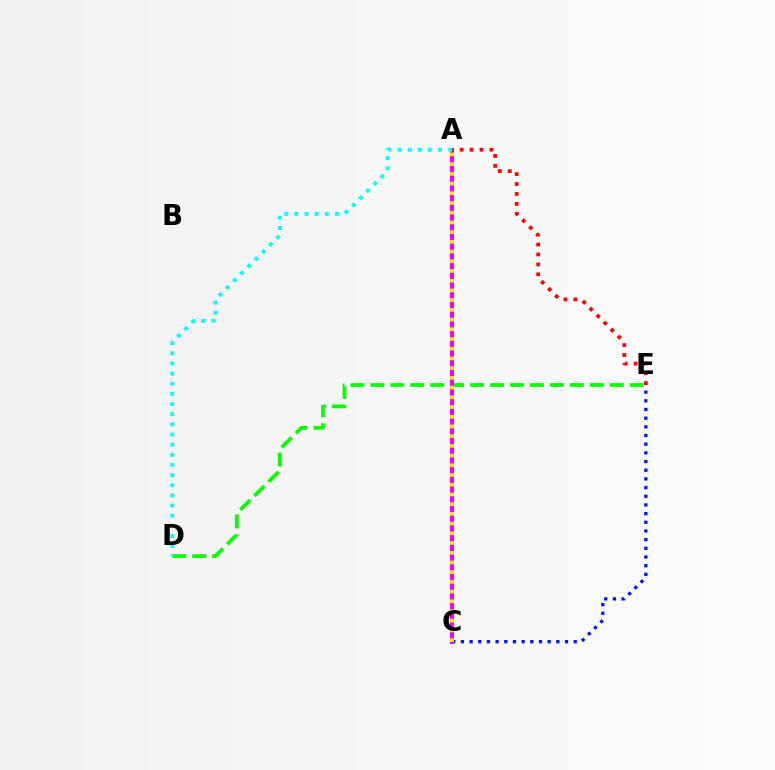{('D', 'E'): [{'color': '#08ff00', 'line_style': 'dashed', 'thickness': 2.71}], ('C', 'E'): [{'color': '#0010ff', 'line_style': 'dotted', 'thickness': 2.36}], ('A', 'C'): [{'color': '#ee00ff', 'line_style': 'solid', 'thickness': 2.85}, {'color': '#fcf500', 'line_style': 'dotted', 'thickness': 2.64}], ('A', 'E'): [{'color': '#ff0000', 'line_style': 'dotted', 'thickness': 2.7}], ('A', 'D'): [{'color': '#00fff6', 'line_style': 'dotted', 'thickness': 2.76}]}